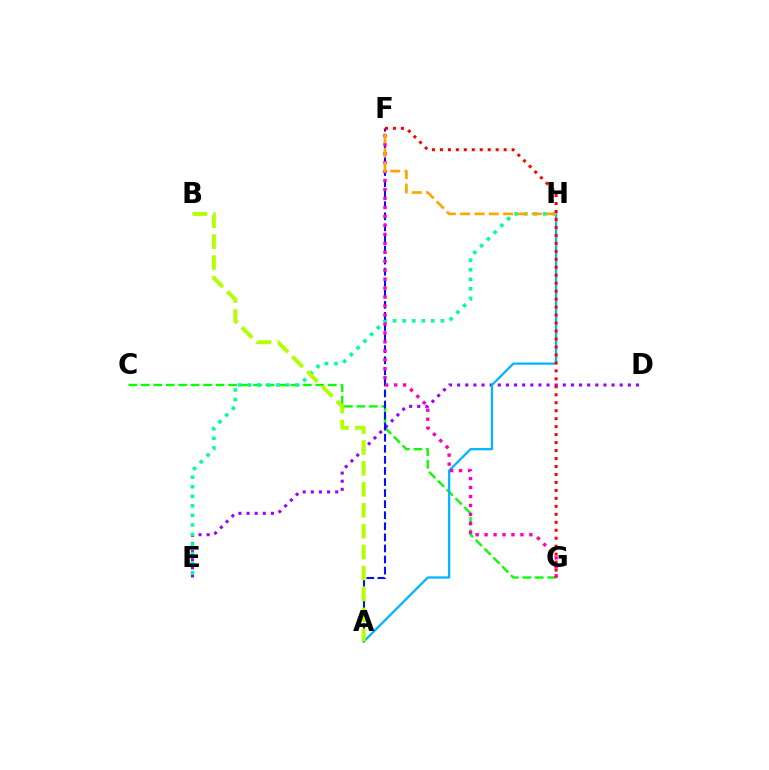{('C', 'G'): [{'color': '#08ff00', 'line_style': 'dashed', 'thickness': 1.69}], ('D', 'E'): [{'color': '#9b00ff', 'line_style': 'dotted', 'thickness': 2.21}], ('A', 'H'): [{'color': '#00b5ff', 'line_style': 'solid', 'thickness': 1.62}], ('E', 'H'): [{'color': '#00ff9d', 'line_style': 'dotted', 'thickness': 2.59}], ('A', 'F'): [{'color': '#0010ff', 'line_style': 'dashed', 'thickness': 1.5}], ('A', 'B'): [{'color': '#b3ff00', 'line_style': 'dashed', 'thickness': 2.84}], ('F', 'G'): [{'color': '#ff00bd', 'line_style': 'dotted', 'thickness': 2.43}, {'color': '#ff0000', 'line_style': 'dotted', 'thickness': 2.17}], ('F', 'H'): [{'color': '#ffa500', 'line_style': 'dashed', 'thickness': 1.95}]}